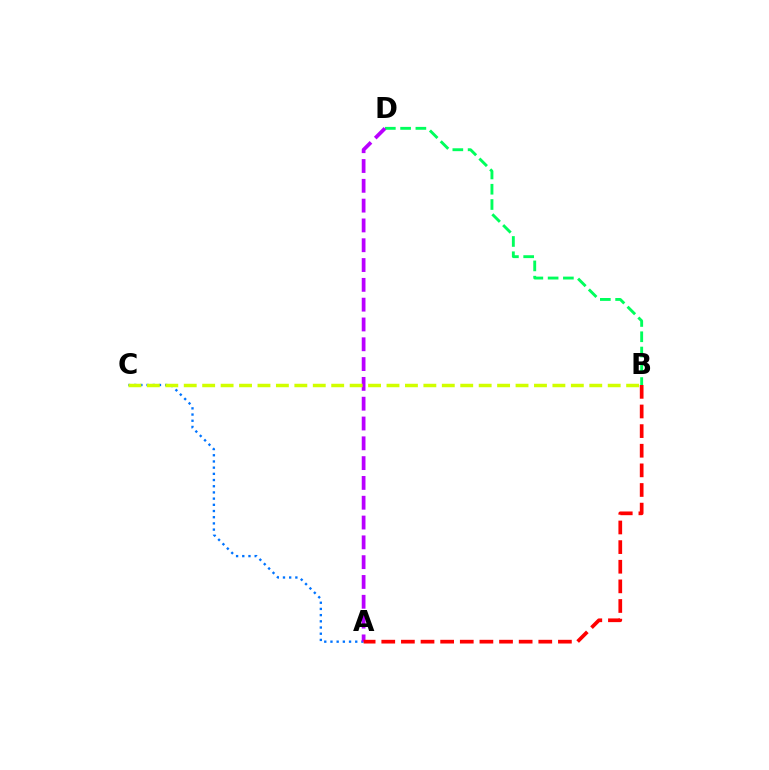{('A', 'C'): [{'color': '#0074ff', 'line_style': 'dotted', 'thickness': 1.68}], ('B', 'D'): [{'color': '#00ff5c', 'line_style': 'dashed', 'thickness': 2.07}], ('A', 'D'): [{'color': '#b900ff', 'line_style': 'dashed', 'thickness': 2.69}], ('B', 'C'): [{'color': '#d1ff00', 'line_style': 'dashed', 'thickness': 2.5}], ('A', 'B'): [{'color': '#ff0000', 'line_style': 'dashed', 'thickness': 2.67}]}